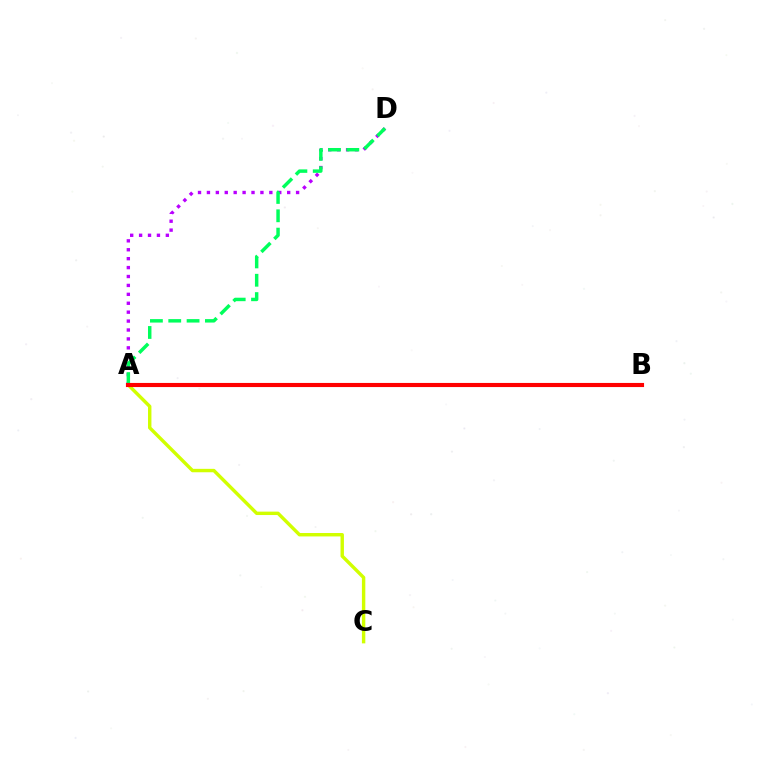{('A', 'D'): [{'color': '#b900ff', 'line_style': 'dotted', 'thickness': 2.42}, {'color': '#00ff5c', 'line_style': 'dashed', 'thickness': 2.49}], ('A', 'C'): [{'color': '#d1ff00', 'line_style': 'solid', 'thickness': 2.46}], ('A', 'B'): [{'color': '#0074ff', 'line_style': 'solid', 'thickness': 1.87}, {'color': '#ff0000', 'line_style': 'solid', 'thickness': 2.96}]}